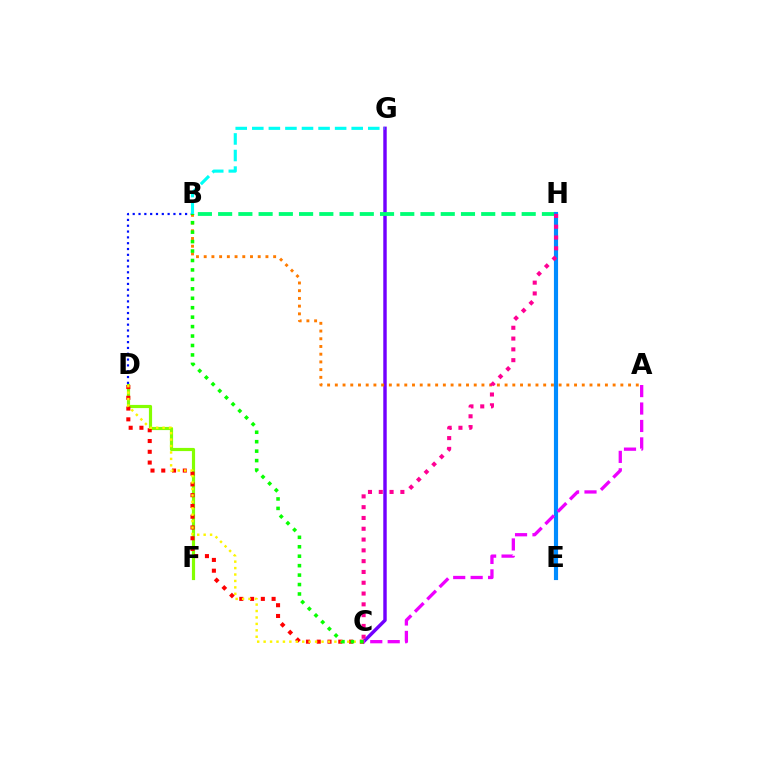{('C', 'G'): [{'color': '#7200ff', 'line_style': 'solid', 'thickness': 2.47}], ('D', 'F'): [{'color': '#84ff00', 'line_style': 'solid', 'thickness': 2.28}], ('C', 'D'): [{'color': '#ff0000', 'line_style': 'dotted', 'thickness': 2.93}, {'color': '#fcf500', 'line_style': 'dotted', 'thickness': 1.75}], ('B', 'D'): [{'color': '#0010ff', 'line_style': 'dotted', 'thickness': 1.58}], ('A', 'B'): [{'color': '#ff7c00', 'line_style': 'dotted', 'thickness': 2.1}], ('B', 'H'): [{'color': '#00ff74', 'line_style': 'dashed', 'thickness': 2.75}], ('E', 'H'): [{'color': '#008cff', 'line_style': 'solid', 'thickness': 2.98}], ('A', 'C'): [{'color': '#ee00ff', 'line_style': 'dashed', 'thickness': 2.37}], ('C', 'H'): [{'color': '#ff0094', 'line_style': 'dotted', 'thickness': 2.93}], ('B', 'C'): [{'color': '#08ff00', 'line_style': 'dotted', 'thickness': 2.57}], ('B', 'G'): [{'color': '#00fff6', 'line_style': 'dashed', 'thickness': 2.25}]}